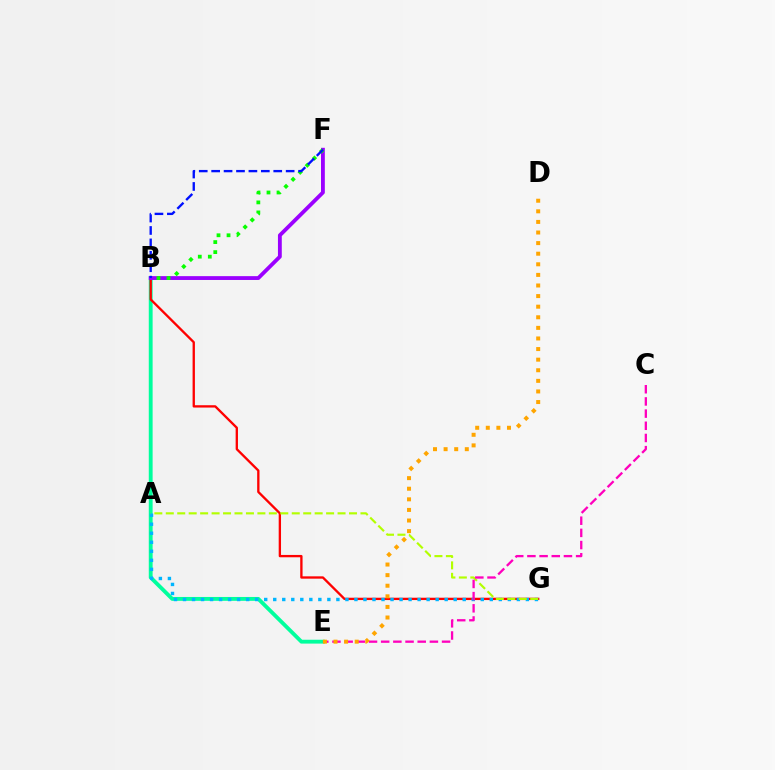{('B', 'E'): [{'color': '#00ff9d', 'line_style': 'solid', 'thickness': 2.77}], ('B', 'G'): [{'color': '#ff0000', 'line_style': 'solid', 'thickness': 1.68}], ('A', 'G'): [{'color': '#00b5ff', 'line_style': 'dotted', 'thickness': 2.45}, {'color': '#b3ff00', 'line_style': 'dashed', 'thickness': 1.56}], ('B', 'F'): [{'color': '#9b00ff', 'line_style': 'solid', 'thickness': 2.76}, {'color': '#08ff00', 'line_style': 'dotted', 'thickness': 2.72}, {'color': '#0010ff', 'line_style': 'dashed', 'thickness': 1.69}], ('C', 'E'): [{'color': '#ff00bd', 'line_style': 'dashed', 'thickness': 1.65}], ('D', 'E'): [{'color': '#ffa500', 'line_style': 'dotted', 'thickness': 2.88}]}